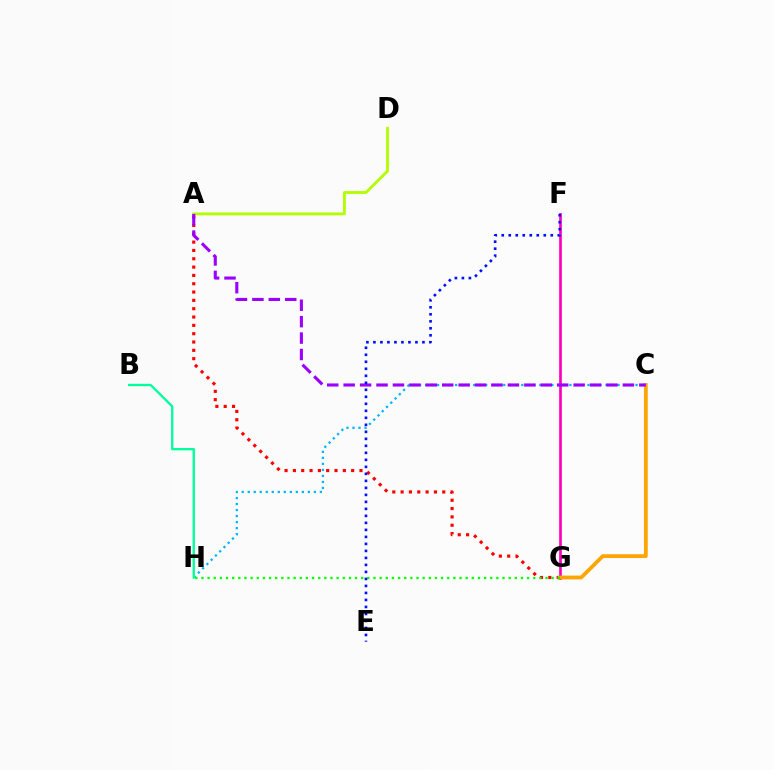{('A', 'G'): [{'color': '#ff0000', 'line_style': 'dotted', 'thickness': 2.26}], ('F', 'G'): [{'color': '#ff00bd', 'line_style': 'solid', 'thickness': 1.94}], ('C', 'G'): [{'color': '#ffa500', 'line_style': 'solid', 'thickness': 2.72}], ('A', 'D'): [{'color': '#b3ff00', 'line_style': 'solid', 'thickness': 2.05}], ('C', 'H'): [{'color': '#00b5ff', 'line_style': 'dotted', 'thickness': 1.63}], ('B', 'H'): [{'color': '#00ff9d', 'line_style': 'solid', 'thickness': 1.69}], ('G', 'H'): [{'color': '#08ff00', 'line_style': 'dotted', 'thickness': 1.67}], ('A', 'C'): [{'color': '#9b00ff', 'line_style': 'dashed', 'thickness': 2.23}], ('E', 'F'): [{'color': '#0010ff', 'line_style': 'dotted', 'thickness': 1.9}]}